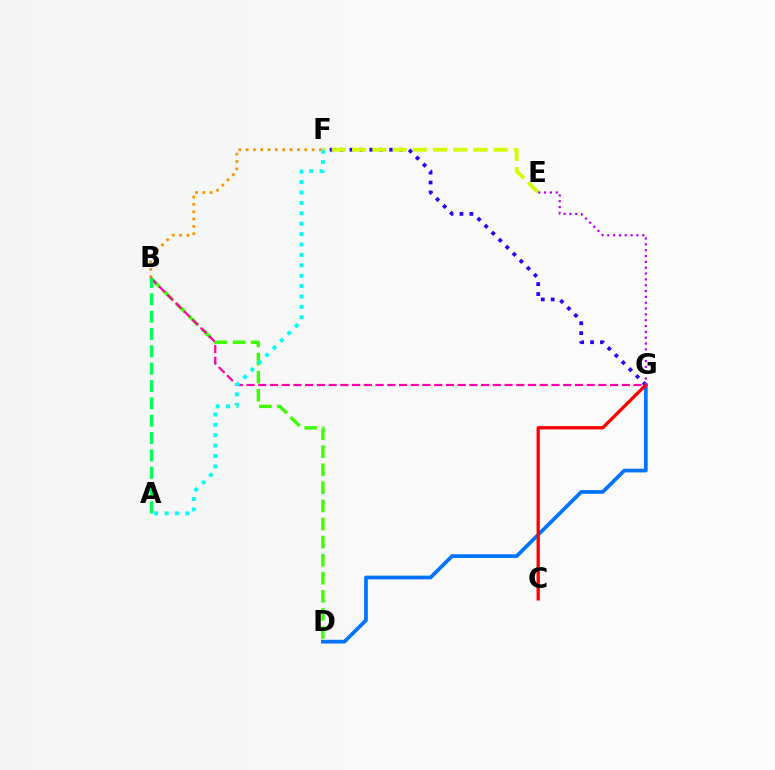{('F', 'G'): [{'color': '#2500ff', 'line_style': 'dotted', 'thickness': 2.7}], ('B', 'D'): [{'color': '#3dff00', 'line_style': 'dashed', 'thickness': 2.46}], ('B', 'F'): [{'color': '#ff9400', 'line_style': 'dotted', 'thickness': 1.99}], ('B', 'G'): [{'color': '#ff00ac', 'line_style': 'dashed', 'thickness': 1.59}], ('A', 'B'): [{'color': '#00ff5c', 'line_style': 'dashed', 'thickness': 2.36}], ('E', 'F'): [{'color': '#d1ff00', 'line_style': 'dashed', 'thickness': 2.75}], ('D', 'G'): [{'color': '#0074ff', 'line_style': 'solid', 'thickness': 2.67}], ('A', 'F'): [{'color': '#00fff6', 'line_style': 'dotted', 'thickness': 2.82}], ('C', 'G'): [{'color': '#ff0000', 'line_style': 'solid', 'thickness': 2.37}], ('E', 'G'): [{'color': '#b900ff', 'line_style': 'dotted', 'thickness': 1.58}]}